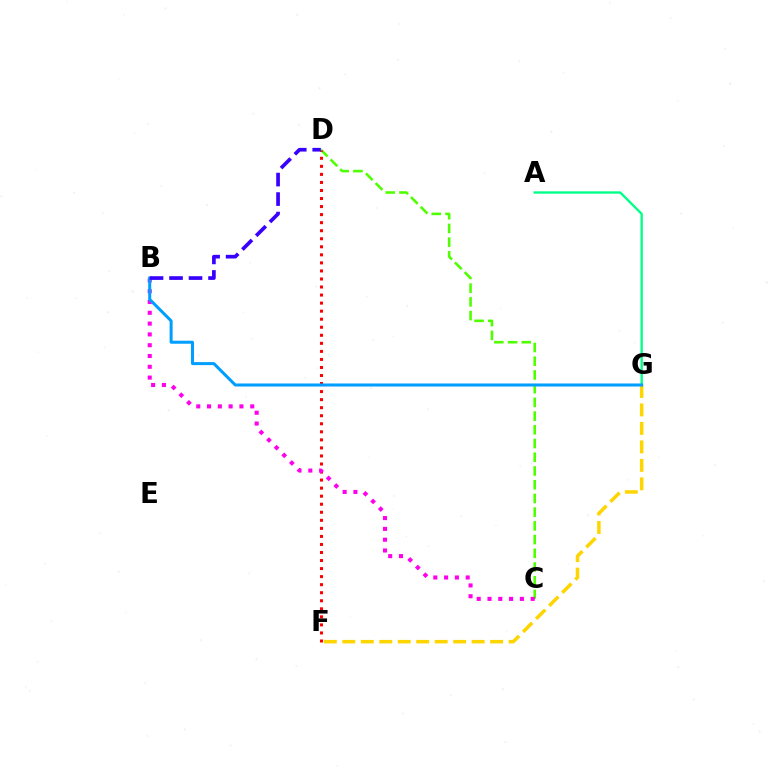{('C', 'D'): [{'color': '#4fff00', 'line_style': 'dashed', 'thickness': 1.86}], ('D', 'F'): [{'color': '#ff0000', 'line_style': 'dotted', 'thickness': 2.19}], ('A', 'G'): [{'color': '#00ff86', 'line_style': 'solid', 'thickness': 1.69}], ('F', 'G'): [{'color': '#ffd500', 'line_style': 'dashed', 'thickness': 2.51}], ('B', 'C'): [{'color': '#ff00ed', 'line_style': 'dotted', 'thickness': 2.93}], ('B', 'G'): [{'color': '#009eff', 'line_style': 'solid', 'thickness': 2.17}], ('B', 'D'): [{'color': '#3700ff', 'line_style': 'dashed', 'thickness': 2.65}]}